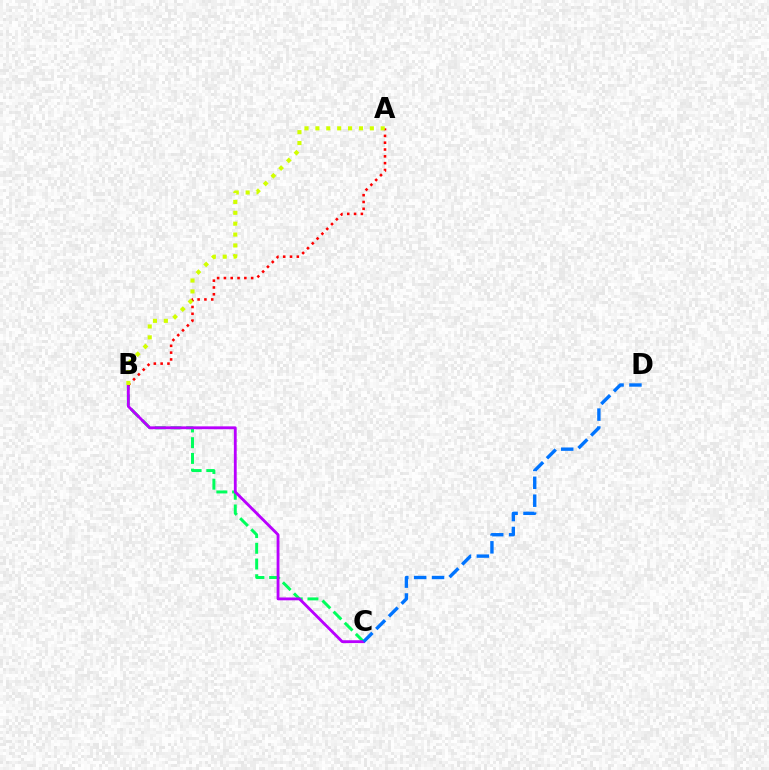{('B', 'C'): [{'color': '#00ff5c', 'line_style': 'dashed', 'thickness': 2.14}, {'color': '#b900ff', 'line_style': 'solid', 'thickness': 2.04}], ('A', 'B'): [{'color': '#ff0000', 'line_style': 'dotted', 'thickness': 1.85}, {'color': '#d1ff00', 'line_style': 'dotted', 'thickness': 2.96}], ('C', 'D'): [{'color': '#0074ff', 'line_style': 'dashed', 'thickness': 2.43}]}